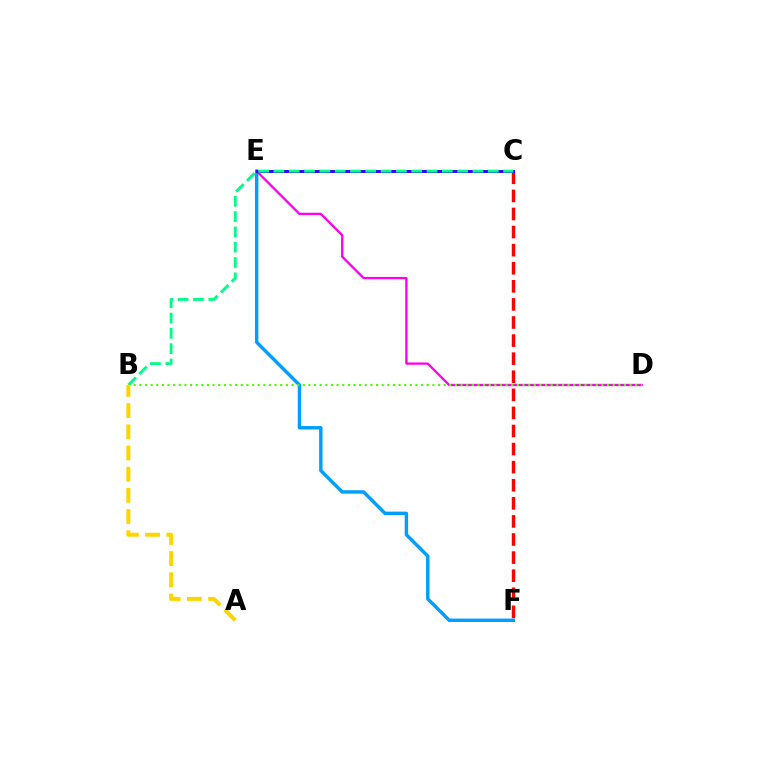{('C', 'F'): [{'color': '#ff0000', 'line_style': 'dashed', 'thickness': 2.46}], ('E', 'F'): [{'color': '#009eff', 'line_style': 'solid', 'thickness': 2.46}], ('D', 'E'): [{'color': '#ff00ed', 'line_style': 'solid', 'thickness': 1.66}], ('C', 'E'): [{'color': '#3700ff', 'line_style': 'solid', 'thickness': 2.14}], ('B', 'C'): [{'color': '#00ff86', 'line_style': 'dashed', 'thickness': 2.08}], ('B', 'D'): [{'color': '#4fff00', 'line_style': 'dotted', 'thickness': 1.53}], ('A', 'B'): [{'color': '#ffd500', 'line_style': 'dashed', 'thickness': 2.88}]}